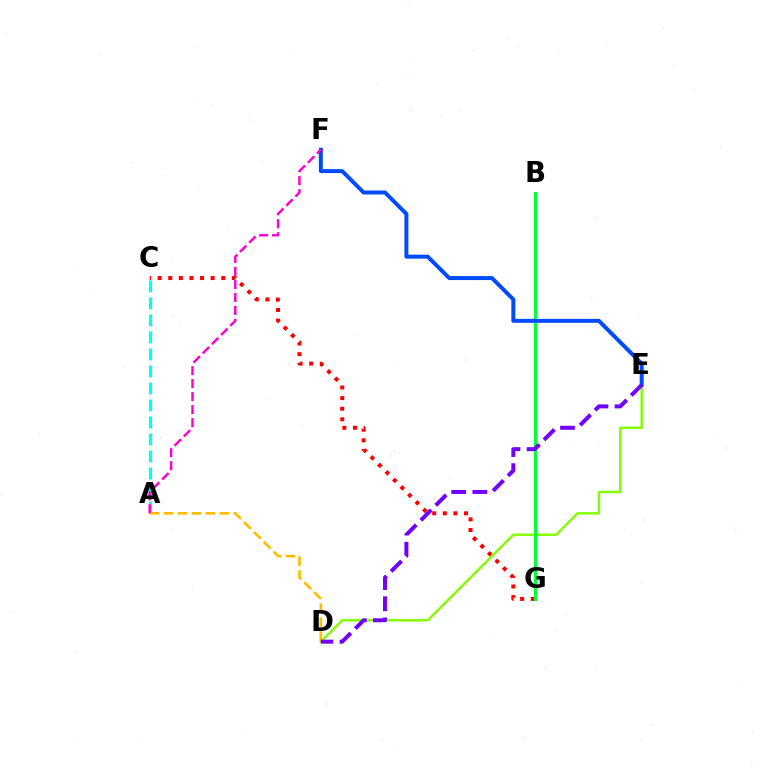{('A', 'C'): [{'color': '#00fff6', 'line_style': 'dashed', 'thickness': 2.31}], ('C', 'G'): [{'color': '#ff0000', 'line_style': 'dotted', 'thickness': 2.88}], ('D', 'E'): [{'color': '#84ff00', 'line_style': 'solid', 'thickness': 1.75}, {'color': '#7200ff', 'line_style': 'dashed', 'thickness': 2.87}], ('A', 'D'): [{'color': '#ffbd00', 'line_style': 'dashed', 'thickness': 1.9}], ('B', 'G'): [{'color': '#00ff39', 'line_style': 'solid', 'thickness': 2.21}], ('E', 'F'): [{'color': '#004bff', 'line_style': 'solid', 'thickness': 2.85}], ('A', 'F'): [{'color': '#ff00cf', 'line_style': 'dashed', 'thickness': 1.76}]}